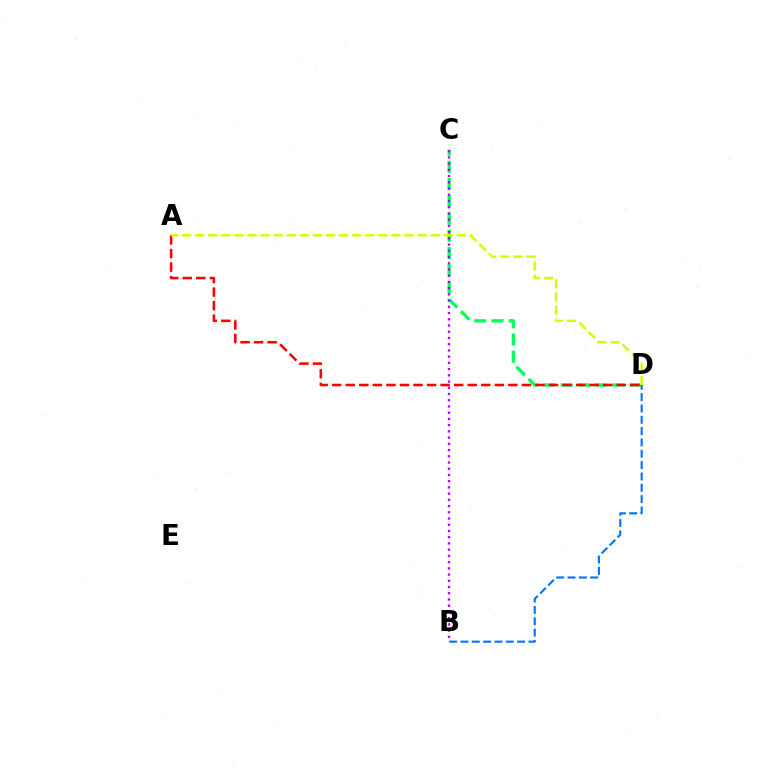{('C', 'D'): [{'color': '#00ff5c', 'line_style': 'dashed', 'thickness': 2.34}], ('B', 'D'): [{'color': '#0074ff', 'line_style': 'dashed', 'thickness': 1.54}], ('A', 'D'): [{'color': '#ff0000', 'line_style': 'dashed', 'thickness': 1.84}, {'color': '#d1ff00', 'line_style': 'dashed', 'thickness': 1.78}], ('B', 'C'): [{'color': '#b900ff', 'line_style': 'dotted', 'thickness': 1.69}]}